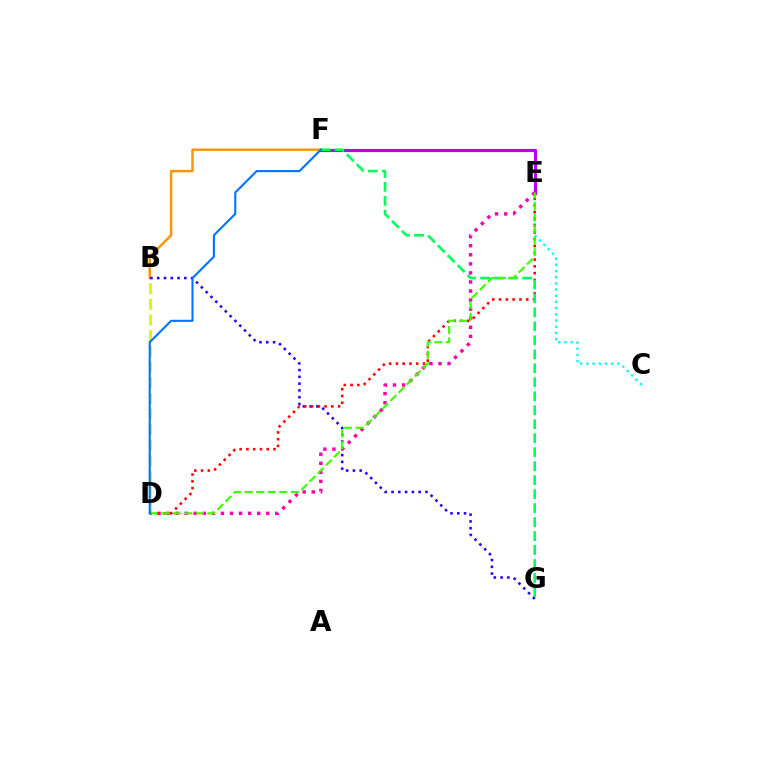{('B', 'D'): [{'color': '#d1ff00', 'line_style': 'dashed', 'thickness': 2.13}], ('E', 'F'): [{'color': '#b900ff', 'line_style': 'solid', 'thickness': 2.26}], ('C', 'E'): [{'color': '#00fff6', 'line_style': 'dotted', 'thickness': 1.68}], ('B', 'F'): [{'color': '#ff9400', 'line_style': 'solid', 'thickness': 1.78}], ('B', 'G'): [{'color': '#2500ff', 'line_style': 'dotted', 'thickness': 1.84}], ('D', 'E'): [{'color': '#ff00ac', 'line_style': 'dotted', 'thickness': 2.46}, {'color': '#ff0000', 'line_style': 'dotted', 'thickness': 1.84}, {'color': '#3dff00', 'line_style': 'dashed', 'thickness': 1.57}], ('F', 'G'): [{'color': '#00ff5c', 'line_style': 'dashed', 'thickness': 1.9}], ('D', 'F'): [{'color': '#0074ff', 'line_style': 'solid', 'thickness': 1.51}]}